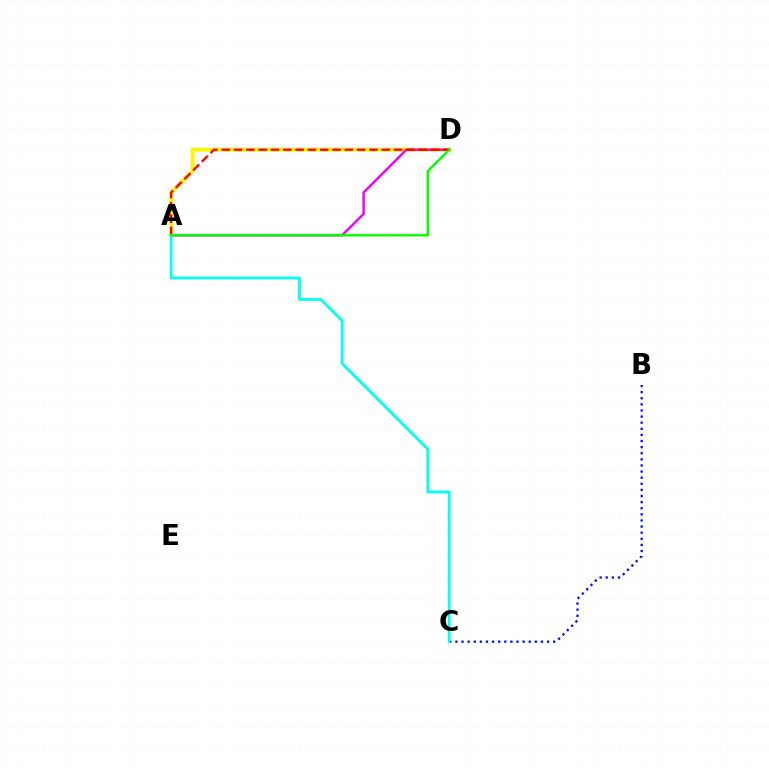{('A', 'D'): [{'color': '#fcf500', 'line_style': 'solid', 'thickness': 2.77}, {'color': '#ee00ff', 'line_style': 'solid', 'thickness': 1.74}, {'color': '#ff0000', 'line_style': 'dashed', 'thickness': 1.67}, {'color': '#08ff00', 'line_style': 'solid', 'thickness': 1.73}], ('B', 'C'): [{'color': '#0010ff', 'line_style': 'dotted', 'thickness': 1.66}], ('A', 'C'): [{'color': '#00fff6', 'line_style': 'solid', 'thickness': 2.0}]}